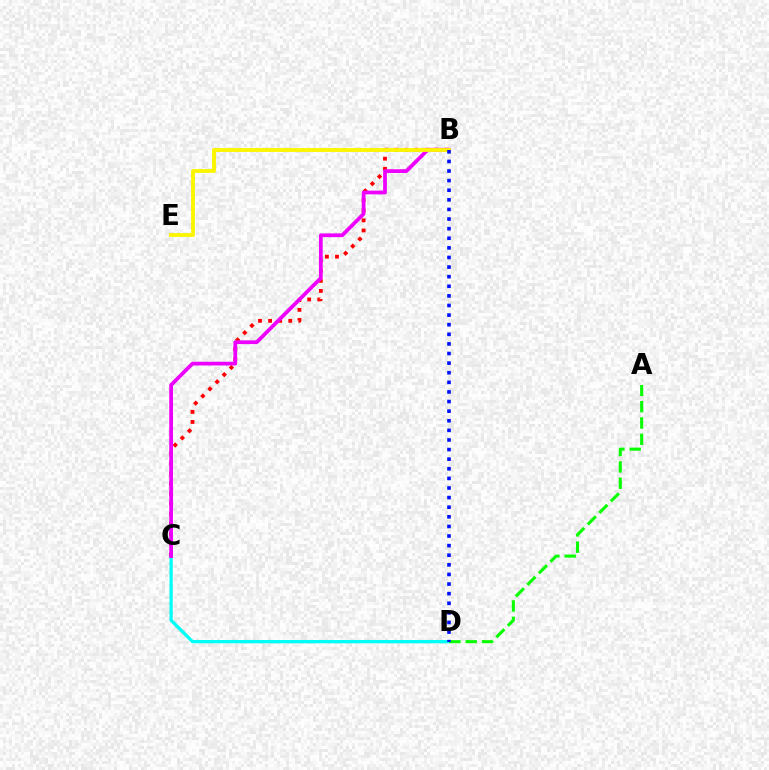{('C', 'D'): [{'color': '#00fff6', 'line_style': 'solid', 'thickness': 2.37}], ('A', 'D'): [{'color': '#08ff00', 'line_style': 'dashed', 'thickness': 2.22}], ('B', 'C'): [{'color': '#ff0000', 'line_style': 'dotted', 'thickness': 2.74}, {'color': '#ee00ff', 'line_style': 'solid', 'thickness': 2.71}], ('B', 'E'): [{'color': '#fcf500', 'line_style': 'solid', 'thickness': 2.77}], ('B', 'D'): [{'color': '#0010ff', 'line_style': 'dotted', 'thickness': 2.61}]}